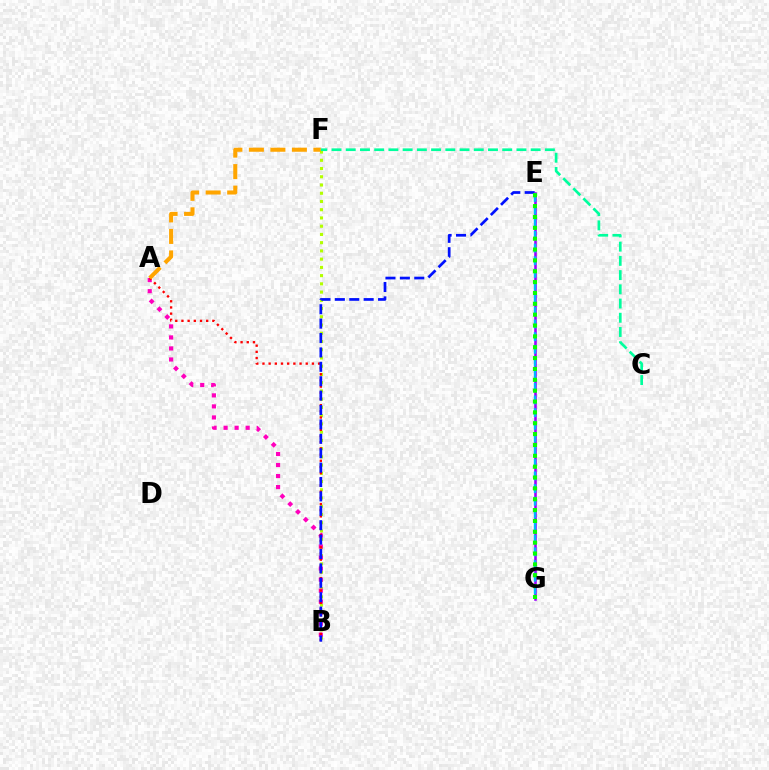{('B', 'F'): [{'color': '#b3ff00', 'line_style': 'dotted', 'thickness': 2.24}], ('A', 'B'): [{'color': '#ff00bd', 'line_style': 'dotted', 'thickness': 3.0}, {'color': '#ff0000', 'line_style': 'dotted', 'thickness': 1.68}], ('B', 'E'): [{'color': '#0010ff', 'line_style': 'dashed', 'thickness': 1.96}], ('A', 'F'): [{'color': '#ffa500', 'line_style': 'dashed', 'thickness': 2.92}], ('E', 'G'): [{'color': '#9b00ff', 'line_style': 'solid', 'thickness': 1.86}, {'color': '#00b5ff', 'line_style': 'dashed', 'thickness': 1.72}, {'color': '#08ff00', 'line_style': 'dotted', 'thickness': 2.95}], ('C', 'F'): [{'color': '#00ff9d', 'line_style': 'dashed', 'thickness': 1.93}]}